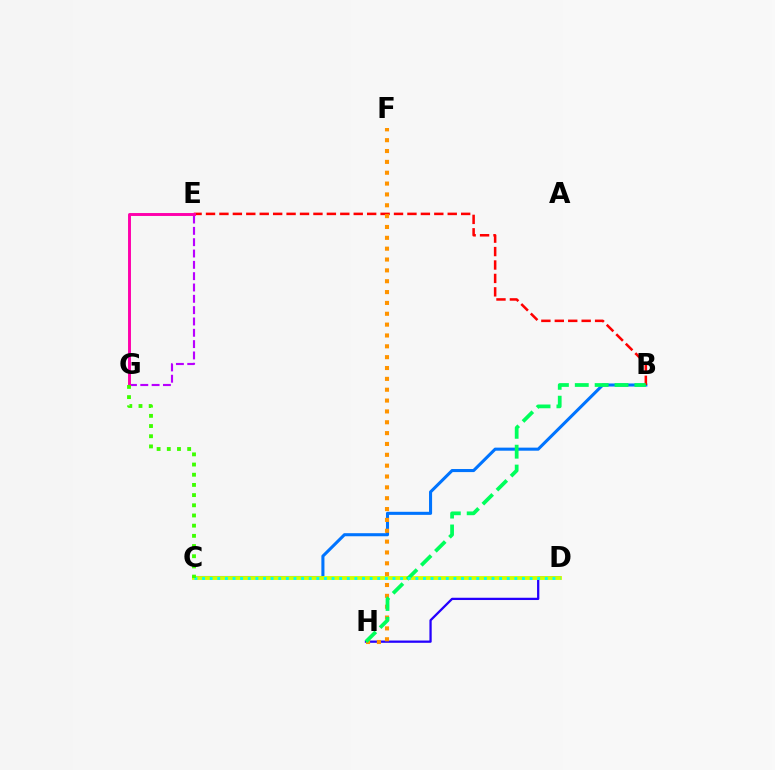{('B', 'C'): [{'color': '#0074ff', 'line_style': 'solid', 'thickness': 2.21}], ('D', 'H'): [{'color': '#2500ff', 'line_style': 'solid', 'thickness': 1.64}], ('B', 'E'): [{'color': '#ff0000', 'line_style': 'dashed', 'thickness': 1.82}], ('C', 'D'): [{'color': '#d1ff00', 'line_style': 'solid', 'thickness': 2.77}, {'color': '#00fff6', 'line_style': 'dotted', 'thickness': 2.07}], ('E', 'G'): [{'color': '#b900ff', 'line_style': 'dashed', 'thickness': 1.54}, {'color': '#ff00ac', 'line_style': 'solid', 'thickness': 2.11}], ('F', 'H'): [{'color': '#ff9400', 'line_style': 'dotted', 'thickness': 2.95}], ('B', 'H'): [{'color': '#00ff5c', 'line_style': 'dashed', 'thickness': 2.7}], ('C', 'G'): [{'color': '#3dff00', 'line_style': 'dotted', 'thickness': 2.77}]}